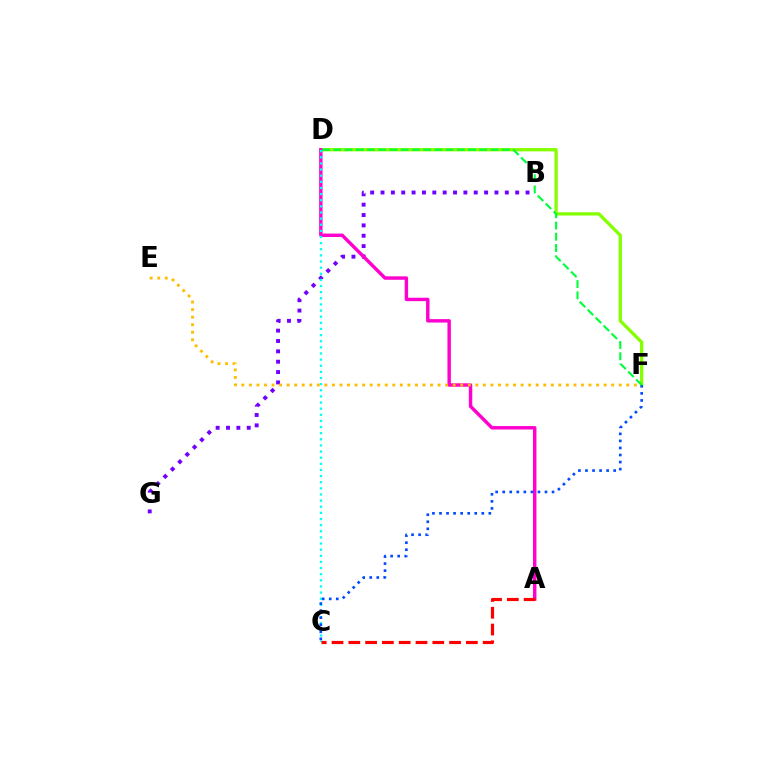{('D', 'F'): [{'color': '#84ff00', 'line_style': 'solid', 'thickness': 2.37}, {'color': '#00ff39', 'line_style': 'dashed', 'thickness': 1.53}], ('B', 'G'): [{'color': '#7200ff', 'line_style': 'dotted', 'thickness': 2.81}], ('A', 'D'): [{'color': '#ff00cf', 'line_style': 'solid', 'thickness': 2.46}], ('C', 'D'): [{'color': '#00fff6', 'line_style': 'dotted', 'thickness': 1.67}], ('C', 'F'): [{'color': '#004bff', 'line_style': 'dotted', 'thickness': 1.92}], ('E', 'F'): [{'color': '#ffbd00', 'line_style': 'dotted', 'thickness': 2.05}], ('A', 'C'): [{'color': '#ff0000', 'line_style': 'dashed', 'thickness': 2.28}]}